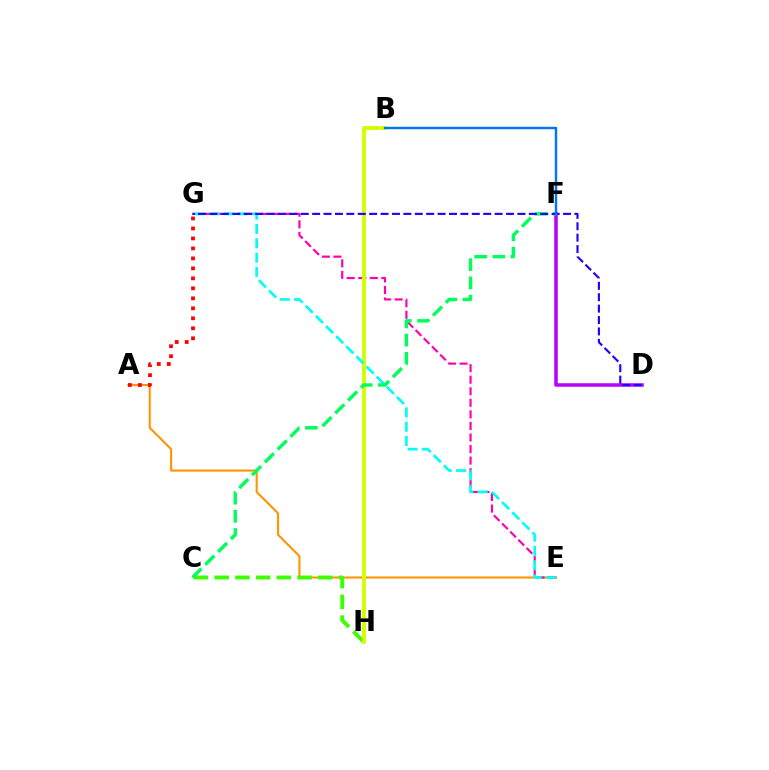{('A', 'E'): [{'color': '#ff9400', 'line_style': 'solid', 'thickness': 1.5}], ('D', 'F'): [{'color': '#b900ff', 'line_style': 'solid', 'thickness': 2.53}], ('E', 'G'): [{'color': '#ff00ac', 'line_style': 'dashed', 'thickness': 1.57}, {'color': '#00fff6', 'line_style': 'dashed', 'thickness': 1.95}], ('A', 'G'): [{'color': '#ff0000', 'line_style': 'dotted', 'thickness': 2.71}], ('C', 'H'): [{'color': '#3dff00', 'line_style': 'dashed', 'thickness': 2.81}], ('B', 'H'): [{'color': '#d1ff00', 'line_style': 'solid', 'thickness': 2.77}], ('C', 'F'): [{'color': '#00ff5c', 'line_style': 'dashed', 'thickness': 2.46}], ('D', 'G'): [{'color': '#2500ff', 'line_style': 'dashed', 'thickness': 1.55}], ('B', 'F'): [{'color': '#0074ff', 'line_style': 'solid', 'thickness': 1.73}]}